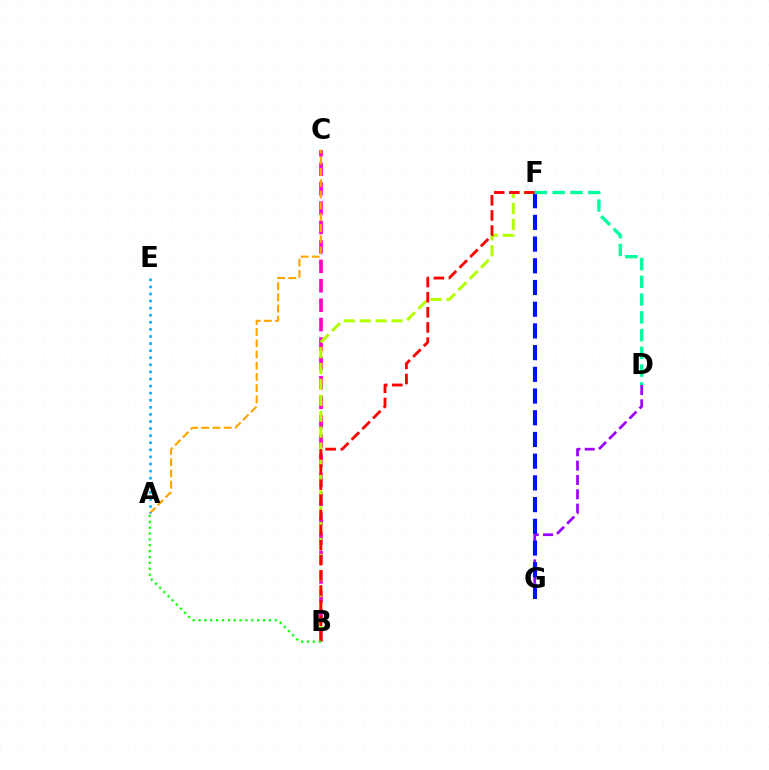{('D', 'G'): [{'color': '#9b00ff', 'line_style': 'dashed', 'thickness': 1.95}], ('F', 'G'): [{'color': '#0010ff', 'line_style': 'dashed', 'thickness': 2.95}], ('B', 'C'): [{'color': '#ff00bd', 'line_style': 'dashed', 'thickness': 2.64}], ('B', 'F'): [{'color': '#b3ff00', 'line_style': 'dashed', 'thickness': 2.16}, {'color': '#ff0000', 'line_style': 'dashed', 'thickness': 2.05}], ('A', 'B'): [{'color': '#08ff00', 'line_style': 'dotted', 'thickness': 1.59}], ('D', 'F'): [{'color': '#00ff9d', 'line_style': 'dashed', 'thickness': 2.41}], ('A', 'C'): [{'color': '#ffa500', 'line_style': 'dashed', 'thickness': 1.52}], ('A', 'E'): [{'color': '#00b5ff', 'line_style': 'dotted', 'thickness': 1.92}]}